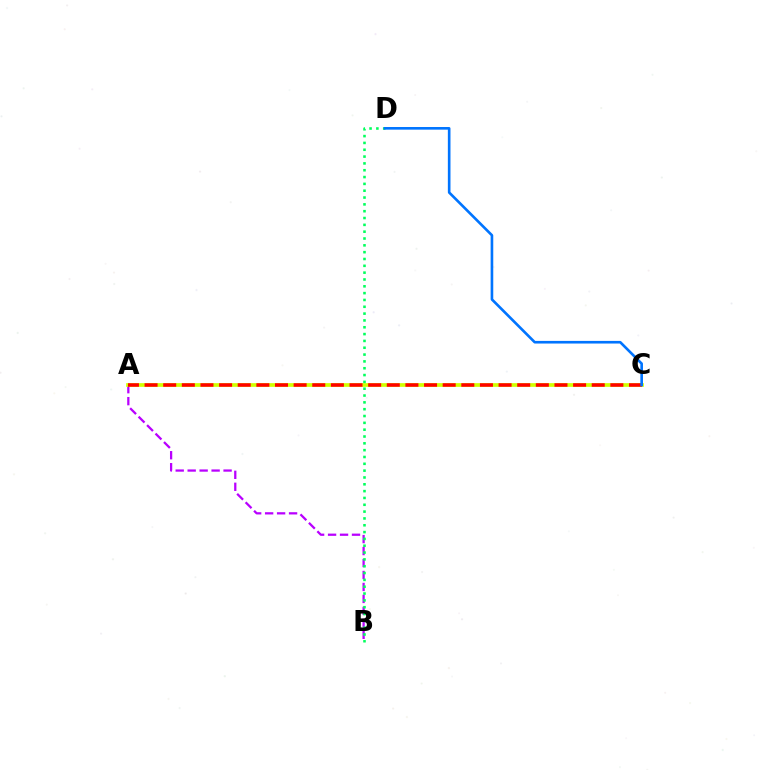{('A', 'B'): [{'color': '#b900ff', 'line_style': 'dashed', 'thickness': 1.63}], ('A', 'C'): [{'color': '#d1ff00', 'line_style': 'solid', 'thickness': 2.67}, {'color': '#ff0000', 'line_style': 'dashed', 'thickness': 2.53}], ('B', 'D'): [{'color': '#00ff5c', 'line_style': 'dotted', 'thickness': 1.86}], ('C', 'D'): [{'color': '#0074ff', 'line_style': 'solid', 'thickness': 1.9}]}